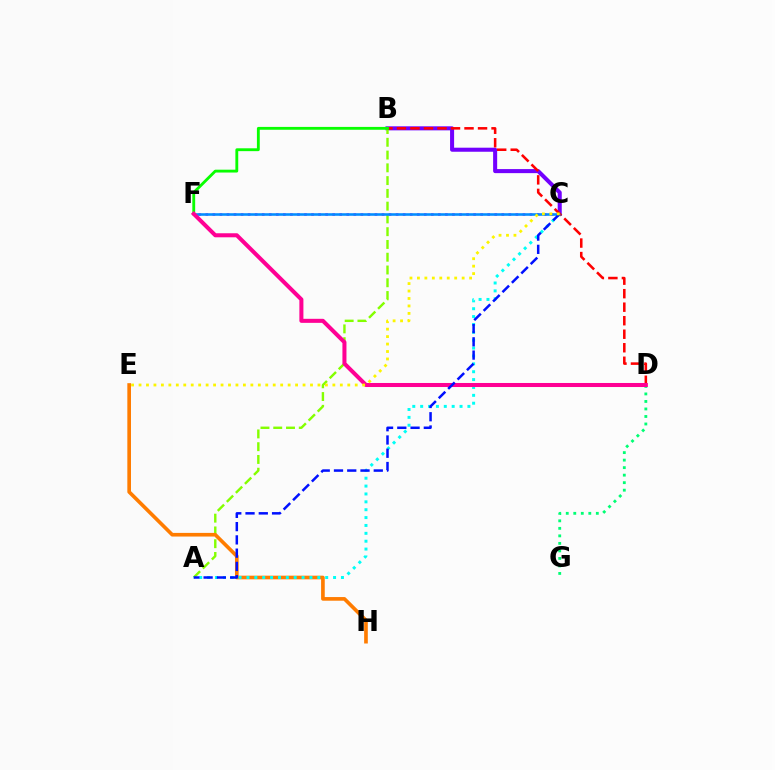{('B', 'C'): [{'color': '#7200ff', 'line_style': 'solid', 'thickness': 2.91}], ('A', 'B'): [{'color': '#84ff00', 'line_style': 'dashed', 'thickness': 1.73}], ('C', 'F'): [{'color': '#ee00ff', 'line_style': 'dotted', 'thickness': 1.91}, {'color': '#008cff', 'line_style': 'solid', 'thickness': 1.86}], ('E', 'H'): [{'color': '#ff7c00', 'line_style': 'solid', 'thickness': 2.63}], ('B', 'D'): [{'color': '#ff0000', 'line_style': 'dashed', 'thickness': 1.84}], ('B', 'F'): [{'color': '#08ff00', 'line_style': 'solid', 'thickness': 2.05}], ('A', 'C'): [{'color': '#00fff6', 'line_style': 'dotted', 'thickness': 2.14}, {'color': '#0010ff', 'line_style': 'dashed', 'thickness': 1.8}], ('D', 'G'): [{'color': '#00ff74', 'line_style': 'dotted', 'thickness': 2.04}], ('D', 'F'): [{'color': '#ff0094', 'line_style': 'solid', 'thickness': 2.91}], ('C', 'E'): [{'color': '#fcf500', 'line_style': 'dotted', 'thickness': 2.03}]}